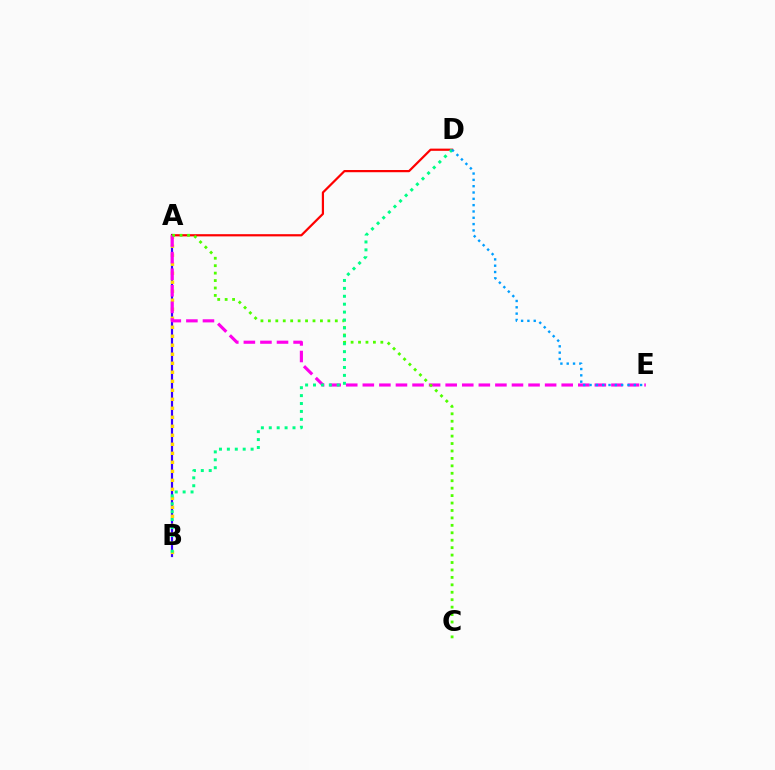{('A', 'B'): [{'color': '#3700ff', 'line_style': 'solid', 'thickness': 1.57}, {'color': '#ffd500', 'line_style': 'dotted', 'thickness': 2.45}], ('A', 'D'): [{'color': '#ff0000', 'line_style': 'solid', 'thickness': 1.59}], ('A', 'E'): [{'color': '#ff00ed', 'line_style': 'dashed', 'thickness': 2.25}], ('A', 'C'): [{'color': '#4fff00', 'line_style': 'dotted', 'thickness': 2.02}], ('B', 'D'): [{'color': '#00ff86', 'line_style': 'dotted', 'thickness': 2.15}], ('D', 'E'): [{'color': '#009eff', 'line_style': 'dotted', 'thickness': 1.72}]}